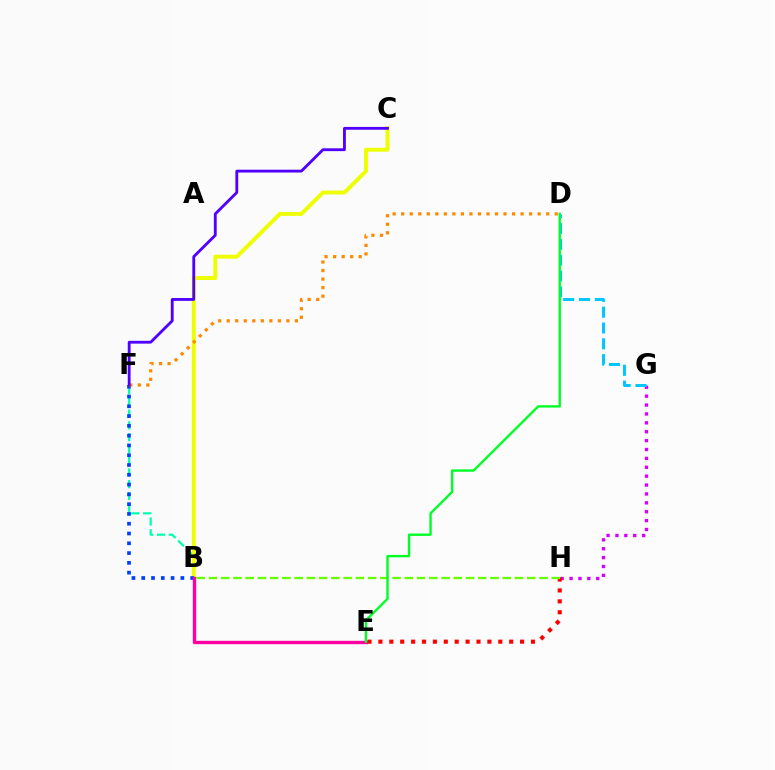{('B', 'F'): [{'color': '#00ffaf', 'line_style': 'dashed', 'thickness': 1.6}, {'color': '#003fff', 'line_style': 'dotted', 'thickness': 2.66}], ('B', 'C'): [{'color': '#eeff00', 'line_style': 'solid', 'thickness': 2.83}], ('G', 'H'): [{'color': '#d600ff', 'line_style': 'dotted', 'thickness': 2.42}], ('D', 'G'): [{'color': '#00c7ff', 'line_style': 'dashed', 'thickness': 2.15}], ('D', 'F'): [{'color': '#ff8800', 'line_style': 'dotted', 'thickness': 2.32}], ('B', 'E'): [{'color': '#ff00a0', 'line_style': 'solid', 'thickness': 2.43}], ('E', 'H'): [{'color': '#ff0000', 'line_style': 'dotted', 'thickness': 2.96}], ('B', 'H'): [{'color': '#66ff00', 'line_style': 'dashed', 'thickness': 1.66}], ('C', 'F'): [{'color': '#4f00ff', 'line_style': 'solid', 'thickness': 2.03}], ('D', 'E'): [{'color': '#00ff27', 'line_style': 'solid', 'thickness': 1.72}]}